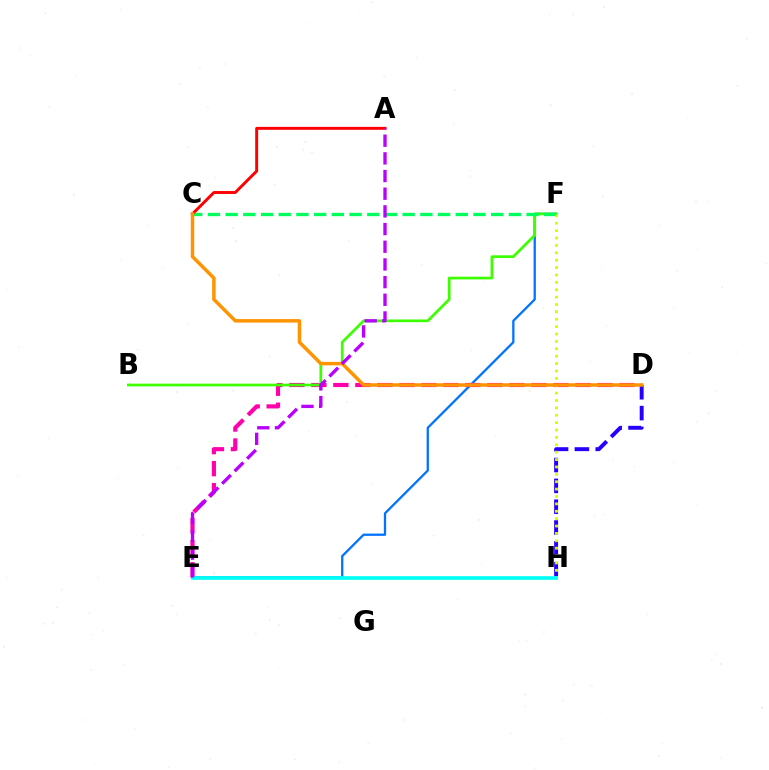{('E', 'F'): [{'color': '#0074ff', 'line_style': 'solid', 'thickness': 1.64}], ('D', 'E'): [{'color': '#ff00ac', 'line_style': 'dashed', 'thickness': 2.99}], ('D', 'H'): [{'color': '#2500ff', 'line_style': 'dashed', 'thickness': 2.83}], ('B', 'F'): [{'color': '#3dff00', 'line_style': 'solid', 'thickness': 1.96}], ('C', 'F'): [{'color': '#00ff5c', 'line_style': 'dashed', 'thickness': 2.41}], ('F', 'H'): [{'color': '#d1ff00', 'line_style': 'dotted', 'thickness': 2.01}], ('A', 'C'): [{'color': '#ff0000', 'line_style': 'solid', 'thickness': 2.11}], ('E', 'H'): [{'color': '#00fff6', 'line_style': 'solid', 'thickness': 2.65}], ('C', 'D'): [{'color': '#ff9400', 'line_style': 'solid', 'thickness': 2.5}], ('A', 'E'): [{'color': '#b900ff', 'line_style': 'dashed', 'thickness': 2.4}]}